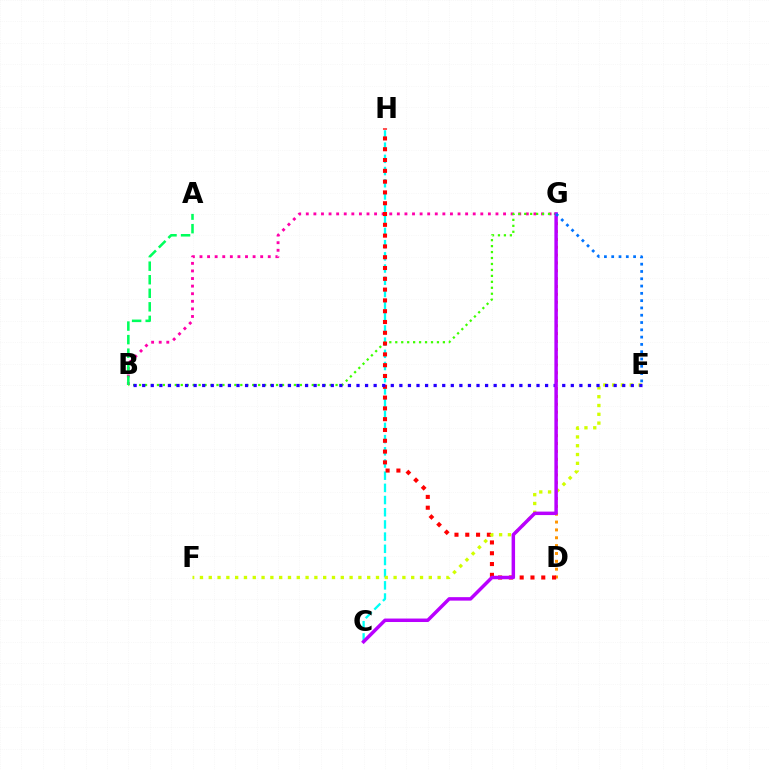{('C', 'H'): [{'color': '#00fff6', 'line_style': 'dashed', 'thickness': 1.66}], ('B', 'G'): [{'color': '#ff00ac', 'line_style': 'dotted', 'thickness': 2.06}, {'color': '#3dff00', 'line_style': 'dotted', 'thickness': 1.62}], ('D', 'G'): [{'color': '#ff9400', 'line_style': 'dotted', 'thickness': 2.13}], ('D', 'H'): [{'color': '#ff0000', 'line_style': 'dotted', 'thickness': 2.93}], ('A', 'B'): [{'color': '#00ff5c', 'line_style': 'dashed', 'thickness': 1.84}], ('E', 'F'): [{'color': '#d1ff00', 'line_style': 'dotted', 'thickness': 2.39}], ('B', 'E'): [{'color': '#2500ff', 'line_style': 'dotted', 'thickness': 2.33}], ('C', 'G'): [{'color': '#b900ff', 'line_style': 'solid', 'thickness': 2.5}], ('E', 'G'): [{'color': '#0074ff', 'line_style': 'dotted', 'thickness': 1.98}]}